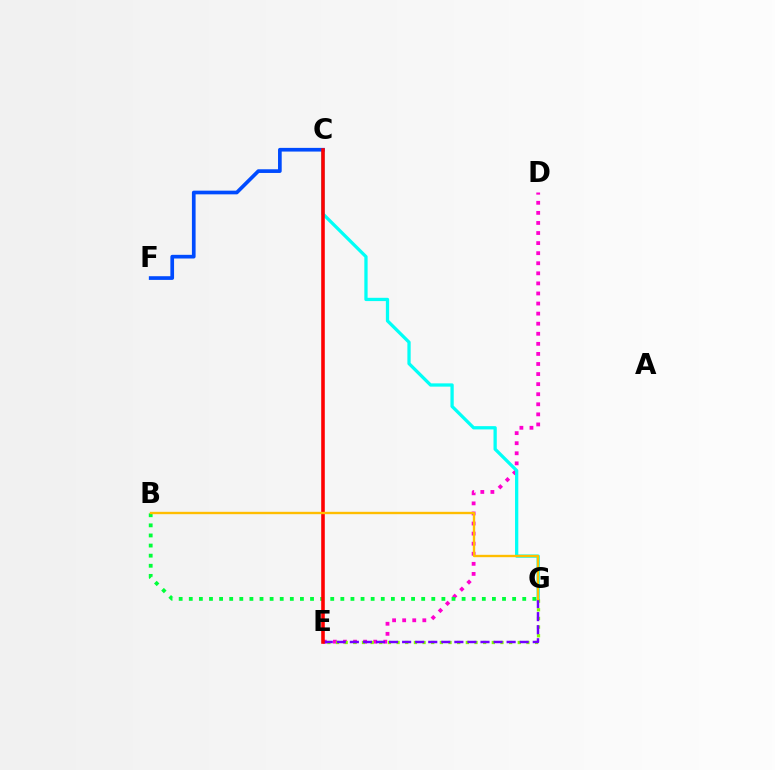{('D', 'E'): [{'color': '#ff00cf', 'line_style': 'dotted', 'thickness': 2.74}], ('C', 'G'): [{'color': '#00fff6', 'line_style': 'solid', 'thickness': 2.36}], ('C', 'F'): [{'color': '#004bff', 'line_style': 'solid', 'thickness': 2.65}], ('B', 'G'): [{'color': '#00ff39', 'line_style': 'dotted', 'thickness': 2.75}, {'color': '#ffbd00', 'line_style': 'solid', 'thickness': 1.71}], ('E', 'G'): [{'color': '#84ff00', 'line_style': 'dotted', 'thickness': 2.35}, {'color': '#7200ff', 'line_style': 'dashed', 'thickness': 1.77}], ('C', 'E'): [{'color': '#ff0000', 'line_style': 'solid', 'thickness': 2.57}]}